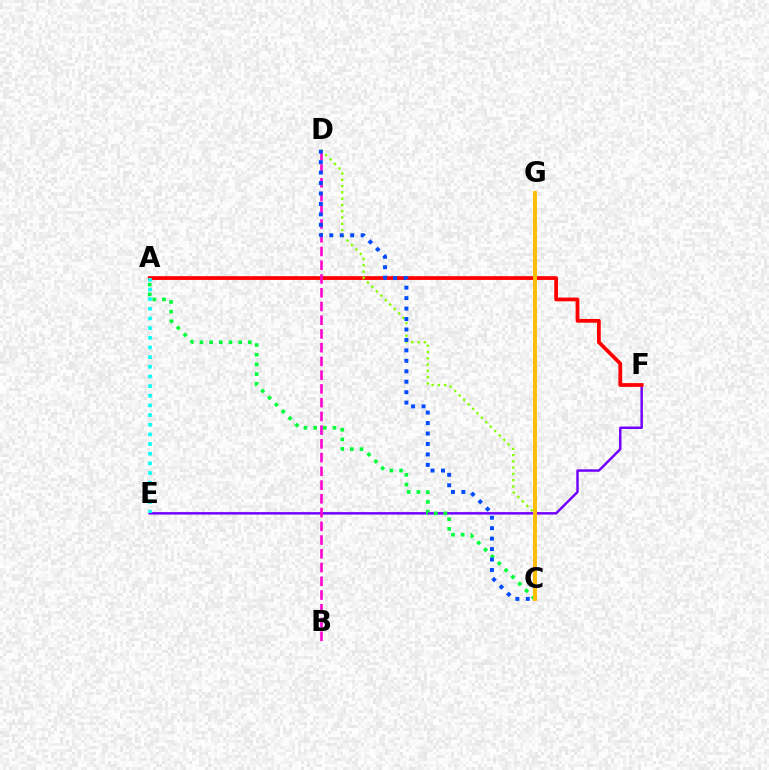{('E', 'F'): [{'color': '#7200ff', 'line_style': 'solid', 'thickness': 1.76}], ('A', 'F'): [{'color': '#ff0000', 'line_style': 'solid', 'thickness': 2.71}], ('A', 'E'): [{'color': '#00fff6', 'line_style': 'dotted', 'thickness': 2.62}], ('C', 'D'): [{'color': '#84ff00', 'line_style': 'dotted', 'thickness': 1.71}, {'color': '#004bff', 'line_style': 'dotted', 'thickness': 2.84}], ('A', 'C'): [{'color': '#00ff39', 'line_style': 'dotted', 'thickness': 2.63}], ('C', 'G'): [{'color': '#ffbd00', 'line_style': 'solid', 'thickness': 2.82}], ('B', 'D'): [{'color': '#ff00cf', 'line_style': 'dashed', 'thickness': 1.87}]}